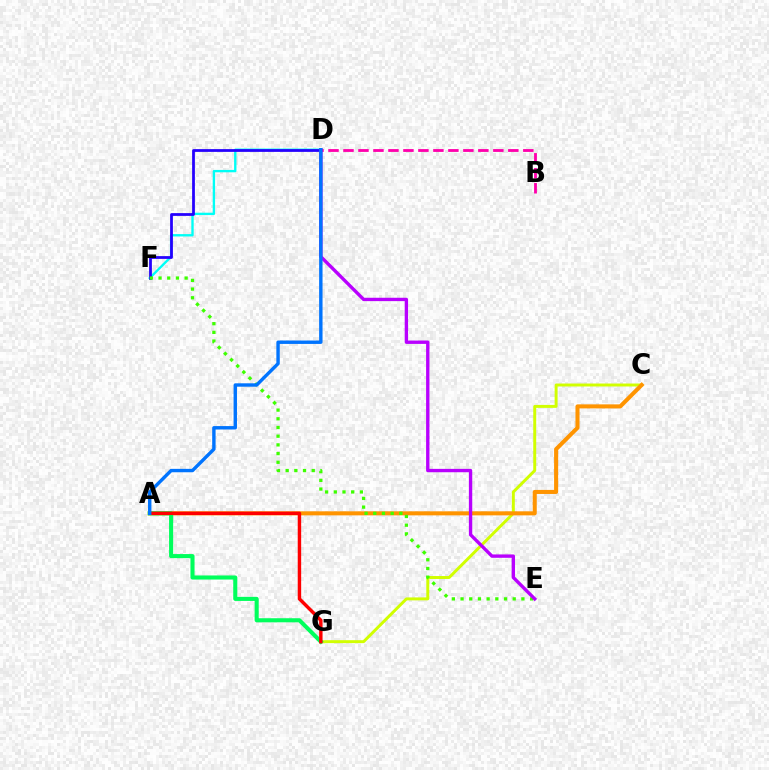{('C', 'G'): [{'color': '#d1ff00', 'line_style': 'solid', 'thickness': 2.12}], ('D', 'F'): [{'color': '#00fff6', 'line_style': 'solid', 'thickness': 1.7}, {'color': '#2500ff', 'line_style': 'solid', 'thickness': 1.99}], ('A', 'C'): [{'color': '#ff9400', 'line_style': 'solid', 'thickness': 2.92}], ('A', 'G'): [{'color': '#00ff5c', 'line_style': 'solid', 'thickness': 2.94}, {'color': '#ff0000', 'line_style': 'solid', 'thickness': 2.47}], ('E', 'F'): [{'color': '#3dff00', 'line_style': 'dotted', 'thickness': 2.36}], ('B', 'D'): [{'color': '#ff00ac', 'line_style': 'dashed', 'thickness': 2.04}], ('D', 'E'): [{'color': '#b900ff', 'line_style': 'solid', 'thickness': 2.42}], ('A', 'D'): [{'color': '#0074ff', 'line_style': 'solid', 'thickness': 2.45}]}